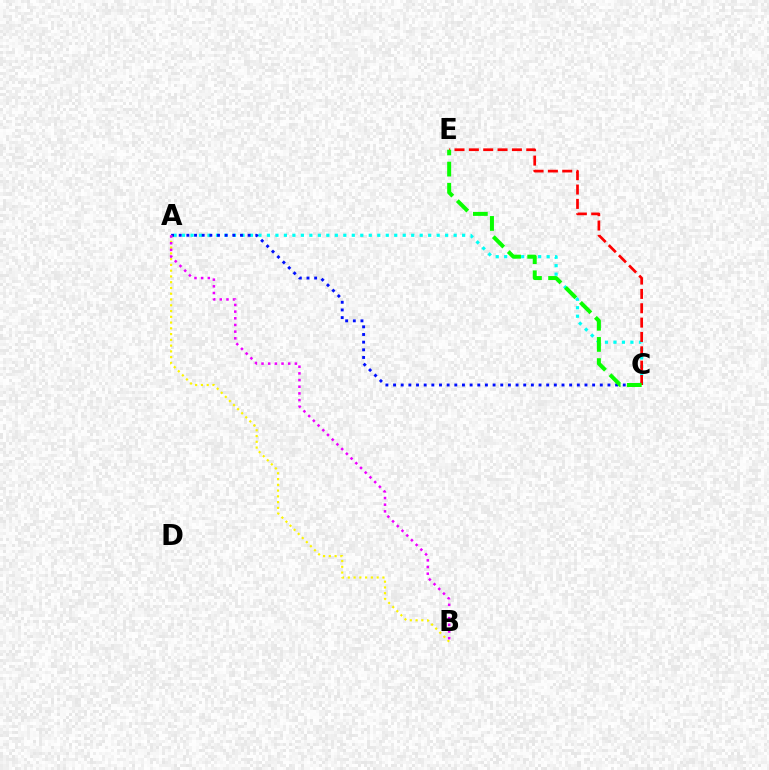{('A', 'C'): [{'color': '#00fff6', 'line_style': 'dotted', 'thickness': 2.31}, {'color': '#0010ff', 'line_style': 'dotted', 'thickness': 2.08}], ('A', 'B'): [{'color': '#fcf500', 'line_style': 'dotted', 'thickness': 1.57}, {'color': '#ee00ff', 'line_style': 'dotted', 'thickness': 1.81}], ('C', 'E'): [{'color': '#ff0000', 'line_style': 'dashed', 'thickness': 1.95}, {'color': '#08ff00', 'line_style': 'dashed', 'thickness': 2.87}]}